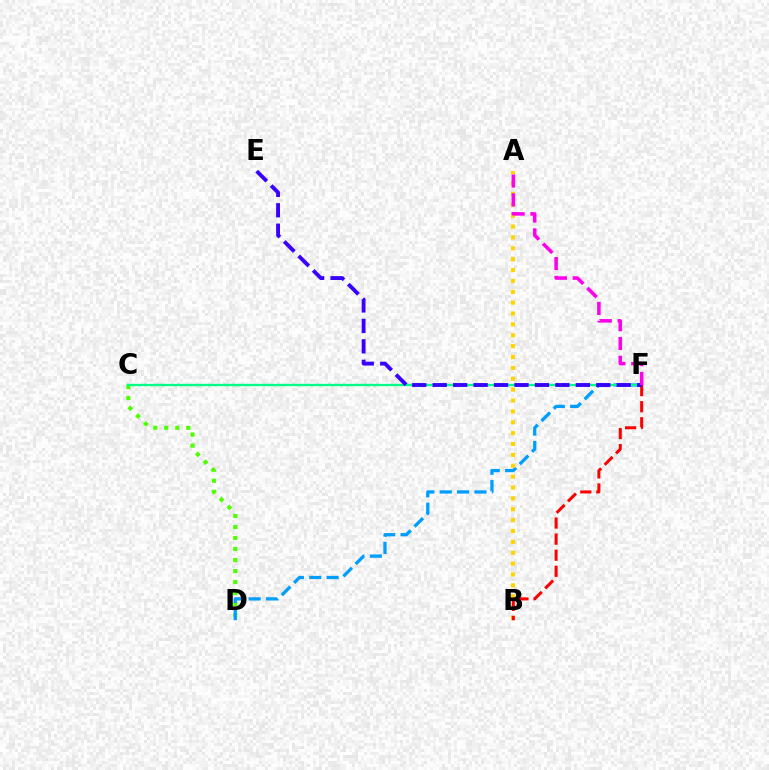{('C', 'D'): [{'color': '#4fff00', 'line_style': 'dotted', 'thickness': 2.99}], ('D', 'F'): [{'color': '#009eff', 'line_style': 'dashed', 'thickness': 2.36}], ('A', 'B'): [{'color': '#ffd500', 'line_style': 'dotted', 'thickness': 2.95}], ('C', 'F'): [{'color': '#00ff86', 'line_style': 'solid', 'thickness': 1.7}], ('B', 'F'): [{'color': '#ff0000', 'line_style': 'dashed', 'thickness': 2.18}], ('E', 'F'): [{'color': '#3700ff', 'line_style': 'dashed', 'thickness': 2.78}], ('A', 'F'): [{'color': '#ff00ed', 'line_style': 'dashed', 'thickness': 2.55}]}